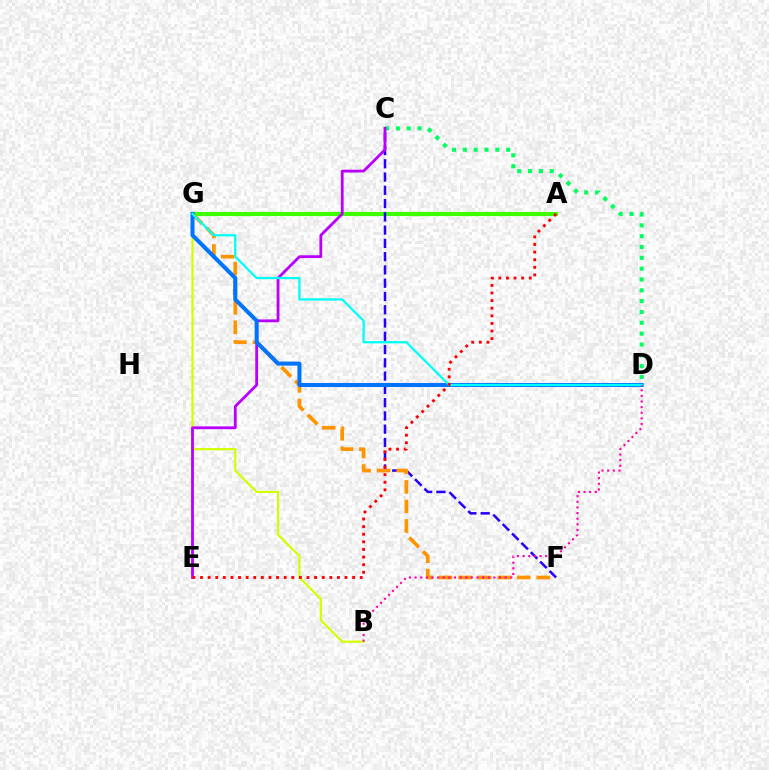{('A', 'G'): [{'color': '#3dff00', 'line_style': 'solid', 'thickness': 2.97}], ('B', 'G'): [{'color': '#d1ff00', 'line_style': 'solid', 'thickness': 1.59}], ('C', 'D'): [{'color': '#00ff5c', 'line_style': 'dotted', 'thickness': 2.94}], ('C', 'F'): [{'color': '#2500ff', 'line_style': 'dashed', 'thickness': 1.8}], ('F', 'G'): [{'color': '#ff9400', 'line_style': 'dashed', 'thickness': 2.66}], ('C', 'E'): [{'color': '#b900ff', 'line_style': 'solid', 'thickness': 2.02}], ('D', 'G'): [{'color': '#0074ff', 'line_style': 'solid', 'thickness': 2.92}, {'color': '#00fff6', 'line_style': 'solid', 'thickness': 1.64}], ('A', 'E'): [{'color': '#ff0000', 'line_style': 'dotted', 'thickness': 2.07}], ('B', 'D'): [{'color': '#ff00ac', 'line_style': 'dotted', 'thickness': 1.53}]}